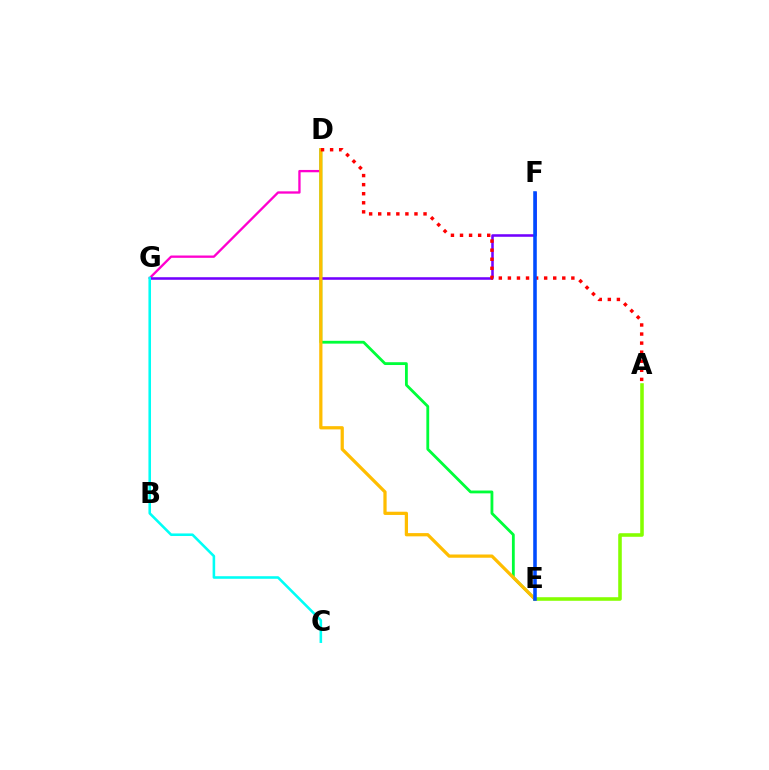{('A', 'E'): [{'color': '#84ff00', 'line_style': 'solid', 'thickness': 2.57}], ('D', 'G'): [{'color': '#ff00cf', 'line_style': 'solid', 'thickness': 1.67}], ('D', 'E'): [{'color': '#00ff39', 'line_style': 'solid', 'thickness': 2.03}, {'color': '#ffbd00', 'line_style': 'solid', 'thickness': 2.33}], ('F', 'G'): [{'color': '#7200ff', 'line_style': 'solid', 'thickness': 1.84}], ('A', 'D'): [{'color': '#ff0000', 'line_style': 'dotted', 'thickness': 2.46}], ('E', 'F'): [{'color': '#004bff', 'line_style': 'solid', 'thickness': 2.57}], ('C', 'G'): [{'color': '#00fff6', 'line_style': 'solid', 'thickness': 1.85}]}